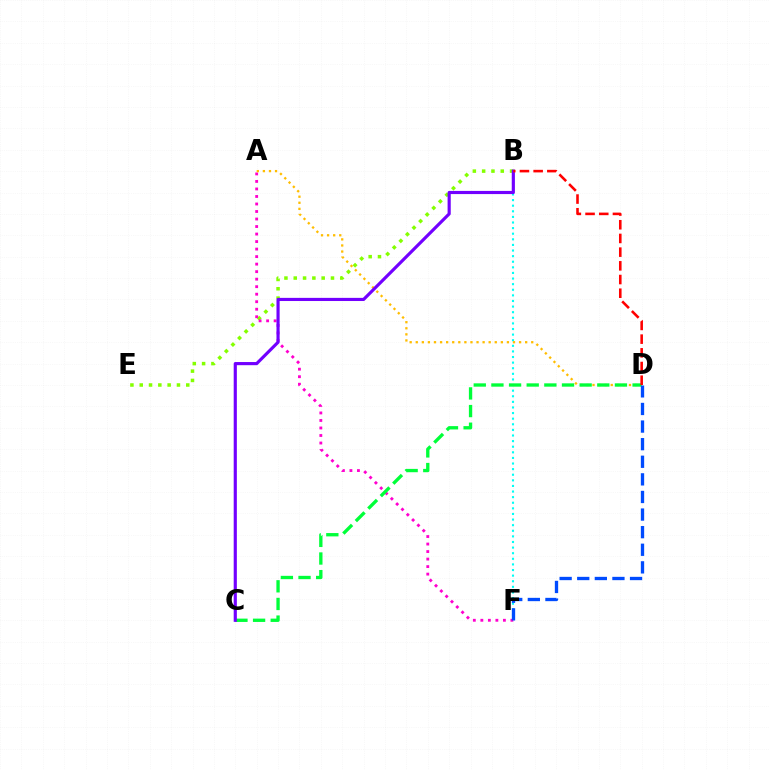{('B', 'E'): [{'color': '#84ff00', 'line_style': 'dotted', 'thickness': 2.53}], ('A', 'F'): [{'color': '#ff00cf', 'line_style': 'dotted', 'thickness': 2.04}], ('B', 'F'): [{'color': '#00fff6', 'line_style': 'dotted', 'thickness': 1.52}], ('A', 'D'): [{'color': '#ffbd00', 'line_style': 'dotted', 'thickness': 1.65}], ('C', 'D'): [{'color': '#00ff39', 'line_style': 'dashed', 'thickness': 2.4}], ('B', 'C'): [{'color': '#7200ff', 'line_style': 'solid', 'thickness': 2.27}], ('D', 'F'): [{'color': '#004bff', 'line_style': 'dashed', 'thickness': 2.39}], ('B', 'D'): [{'color': '#ff0000', 'line_style': 'dashed', 'thickness': 1.86}]}